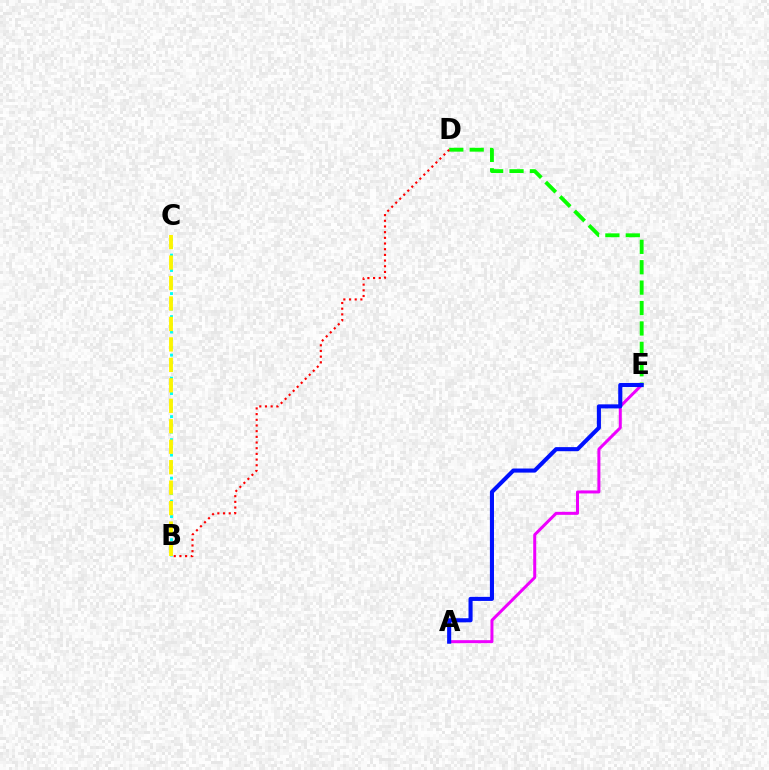{('B', 'C'): [{'color': '#00fff6', 'line_style': 'dotted', 'thickness': 2.09}, {'color': '#fcf500', 'line_style': 'dashed', 'thickness': 2.78}], ('D', 'E'): [{'color': '#08ff00', 'line_style': 'dashed', 'thickness': 2.77}], ('A', 'E'): [{'color': '#ee00ff', 'line_style': 'solid', 'thickness': 2.16}, {'color': '#0010ff', 'line_style': 'solid', 'thickness': 2.94}], ('B', 'D'): [{'color': '#ff0000', 'line_style': 'dotted', 'thickness': 1.54}]}